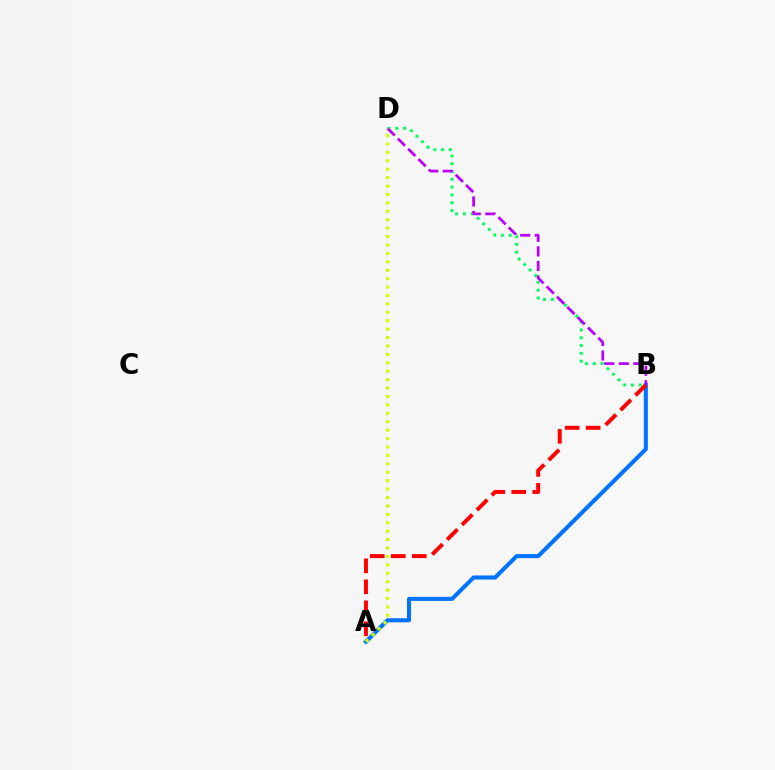{('A', 'B'): [{'color': '#0074ff', 'line_style': 'solid', 'thickness': 2.93}, {'color': '#ff0000', 'line_style': 'dashed', 'thickness': 2.85}], ('B', 'D'): [{'color': '#00ff5c', 'line_style': 'dotted', 'thickness': 2.12}, {'color': '#b900ff', 'line_style': 'dashed', 'thickness': 1.98}], ('A', 'D'): [{'color': '#d1ff00', 'line_style': 'dotted', 'thickness': 2.29}]}